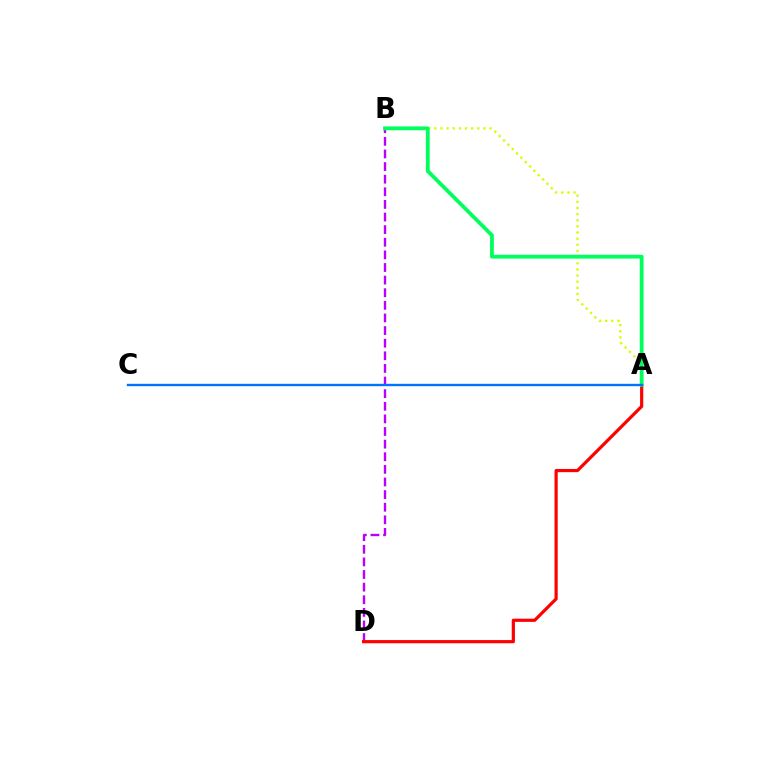{('B', 'D'): [{'color': '#b900ff', 'line_style': 'dashed', 'thickness': 1.71}], ('A', 'D'): [{'color': '#ff0000', 'line_style': 'solid', 'thickness': 2.3}], ('A', 'B'): [{'color': '#d1ff00', 'line_style': 'dotted', 'thickness': 1.67}, {'color': '#00ff5c', 'line_style': 'solid', 'thickness': 2.74}], ('A', 'C'): [{'color': '#0074ff', 'line_style': 'solid', 'thickness': 1.7}]}